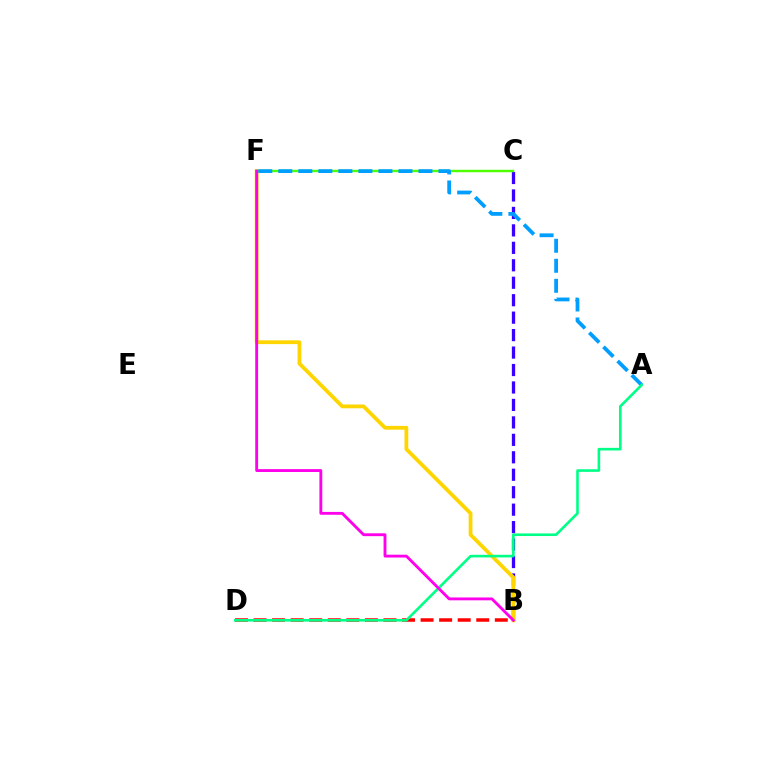{('B', 'C'): [{'color': '#3700ff', 'line_style': 'dashed', 'thickness': 2.37}], ('B', 'F'): [{'color': '#ffd500', 'line_style': 'solid', 'thickness': 2.72}, {'color': '#ff00ed', 'line_style': 'solid', 'thickness': 2.06}], ('B', 'D'): [{'color': '#ff0000', 'line_style': 'dashed', 'thickness': 2.52}], ('C', 'F'): [{'color': '#4fff00', 'line_style': 'solid', 'thickness': 1.75}], ('A', 'F'): [{'color': '#009eff', 'line_style': 'dashed', 'thickness': 2.72}], ('A', 'D'): [{'color': '#00ff86', 'line_style': 'solid', 'thickness': 1.89}]}